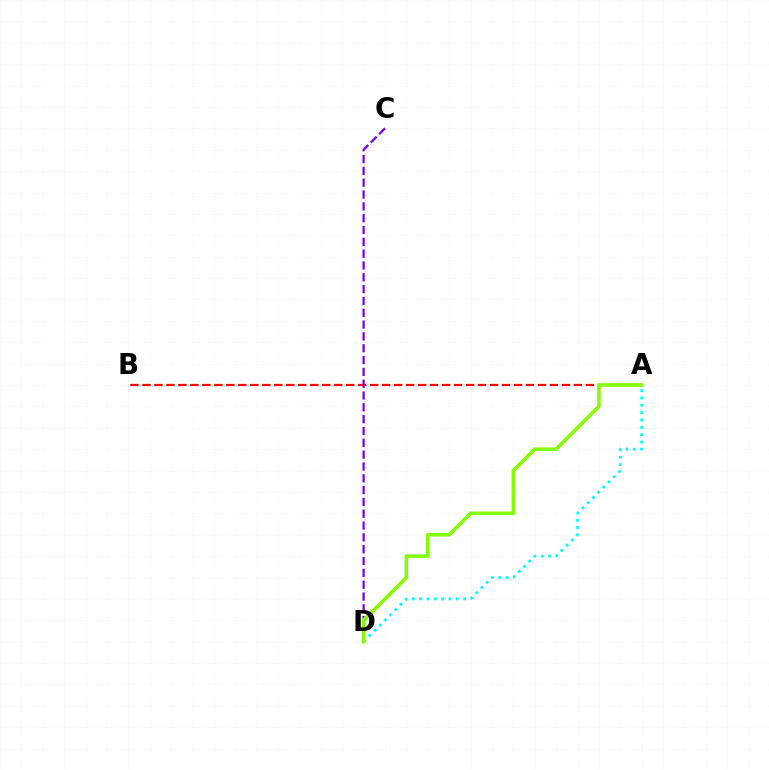{('A', 'B'): [{'color': '#ff0000', 'line_style': 'dashed', 'thickness': 1.63}], ('A', 'D'): [{'color': '#00fff6', 'line_style': 'dotted', 'thickness': 1.99}, {'color': '#84ff00', 'line_style': 'solid', 'thickness': 2.59}], ('C', 'D'): [{'color': '#7200ff', 'line_style': 'dashed', 'thickness': 1.61}]}